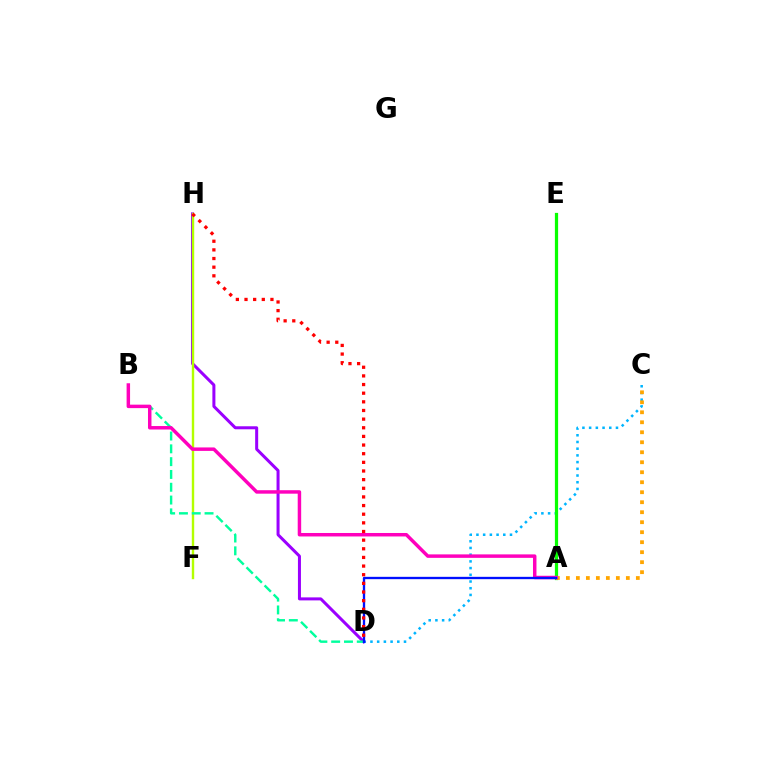{('C', 'D'): [{'color': '#00b5ff', 'line_style': 'dotted', 'thickness': 1.82}], ('D', 'H'): [{'color': '#9b00ff', 'line_style': 'solid', 'thickness': 2.17}, {'color': '#ff0000', 'line_style': 'dotted', 'thickness': 2.35}], ('A', 'E'): [{'color': '#08ff00', 'line_style': 'solid', 'thickness': 2.32}], ('F', 'H'): [{'color': '#b3ff00', 'line_style': 'solid', 'thickness': 1.73}], ('B', 'D'): [{'color': '#00ff9d', 'line_style': 'dashed', 'thickness': 1.74}], ('A', 'C'): [{'color': '#ffa500', 'line_style': 'dotted', 'thickness': 2.72}], ('A', 'B'): [{'color': '#ff00bd', 'line_style': 'solid', 'thickness': 2.5}], ('A', 'D'): [{'color': '#0010ff', 'line_style': 'solid', 'thickness': 1.67}]}